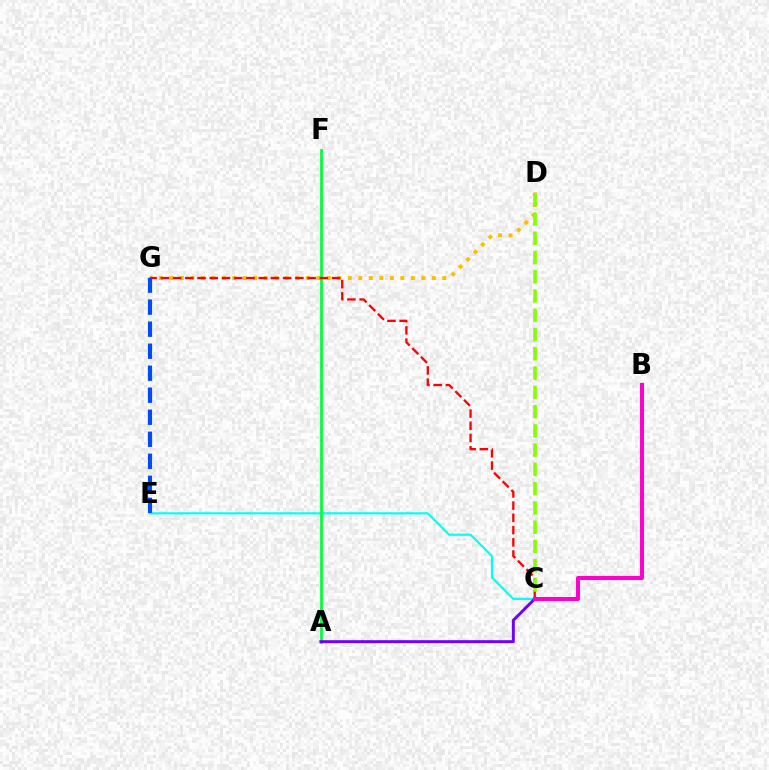{('D', 'G'): [{'color': '#ffbd00', 'line_style': 'dotted', 'thickness': 2.85}], ('C', 'E'): [{'color': '#00fff6', 'line_style': 'solid', 'thickness': 1.56}], ('A', 'F'): [{'color': '#00ff39', 'line_style': 'solid', 'thickness': 1.97}], ('C', 'G'): [{'color': '#ff0000', 'line_style': 'dashed', 'thickness': 1.66}], ('E', 'G'): [{'color': '#004bff', 'line_style': 'dashed', 'thickness': 2.99}], ('C', 'D'): [{'color': '#84ff00', 'line_style': 'dashed', 'thickness': 2.62}], ('A', 'C'): [{'color': '#7200ff', 'line_style': 'solid', 'thickness': 2.13}], ('B', 'C'): [{'color': '#ff00cf', 'line_style': 'solid', 'thickness': 2.89}]}